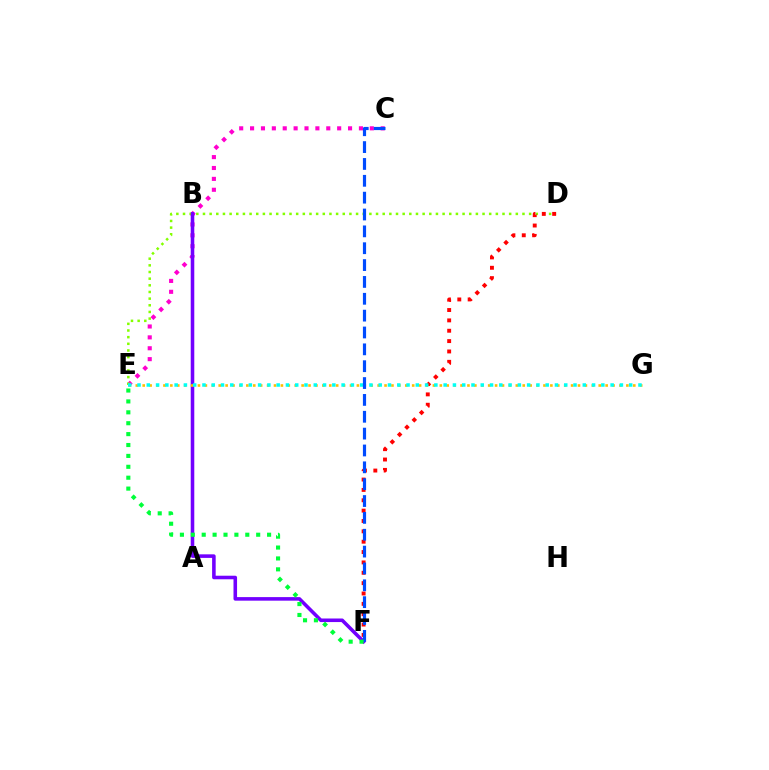{('C', 'E'): [{'color': '#ff00cf', 'line_style': 'dotted', 'thickness': 2.96}], ('D', 'E'): [{'color': '#84ff00', 'line_style': 'dotted', 'thickness': 1.81}], ('B', 'F'): [{'color': '#7200ff', 'line_style': 'solid', 'thickness': 2.57}], ('D', 'F'): [{'color': '#ff0000', 'line_style': 'dotted', 'thickness': 2.81}], ('E', 'G'): [{'color': '#ffbd00', 'line_style': 'dotted', 'thickness': 1.88}, {'color': '#00fff6', 'line_style': 'dotted', 'thickness': 2.52}], ('C', 'F'): [{'color': '#004bff', 'line_style': 'dashed', 'thickness': 2.29}], ('E', 'F'): [{'color': '#00ff39', 'line_style': 'dotted', 'thickness': 2.96}]}